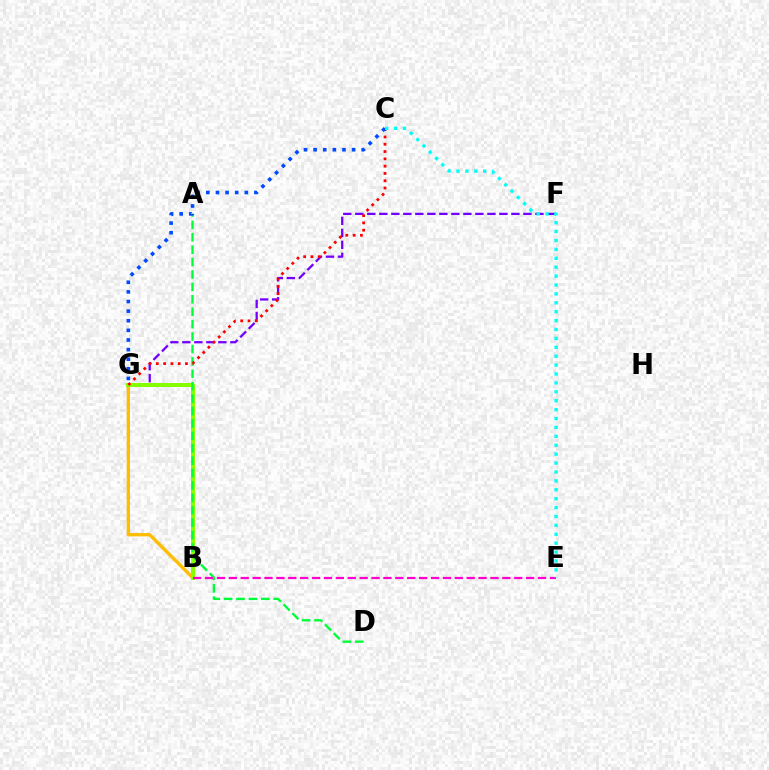{('B', 'G'): [{'color': '#ffbd00', 'line_style': 'solid', 'thickness': 2.39}, {'color': '#84ff00', 'line_style': 'solid', 'thickness': 2.86}], ('F', 'G'): [{'color': '#7200ff', 'line_style': 'dashed', 'thickness': 1.63}], ('A', 'D'): [{'color': '#00ff39', 'line_style': 'dashed', 'thickness': 1.69}], ('C', 'G'): [{'color': '#ff0000', 'line_style': 'dotted', 'thickness': 1.98}, {'color': '#004bff', 'line_style': 'dotted', 'thickness': 2.61}], ('B', 'E'): [{'color': '#ff00cf', 'line_style': 'dashed', 'thickness': 1.62}], ('C', 'E'): [{'color': '#00fff6', 'line_style': 'dotted', 'thickness': 2.42}]}